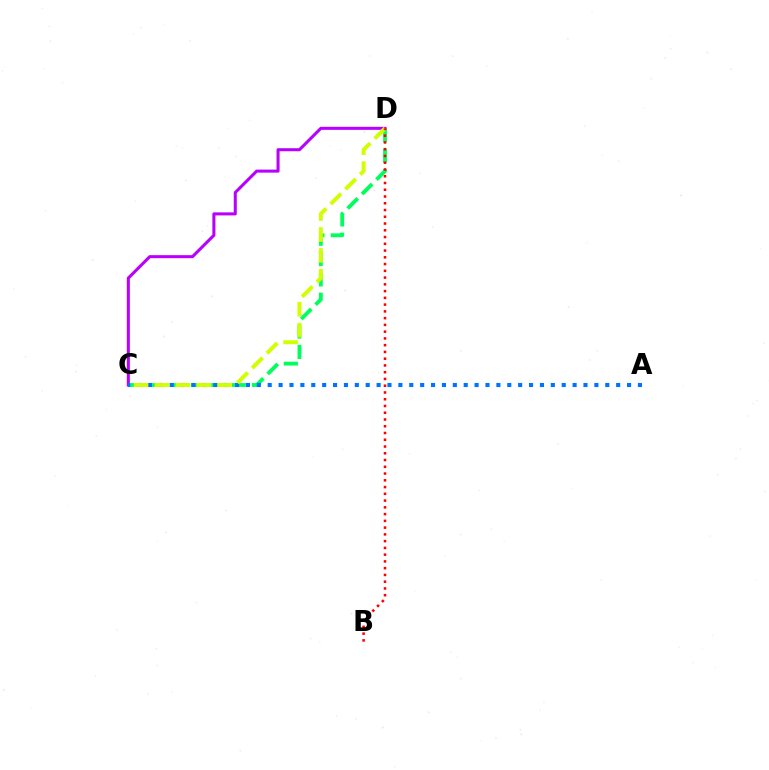{('C', 'D'): [{'color': '#00ff5c', 'line_style': 'dashed', 'thickness': 2.76}, {'color': '#b900ff', 'line_style': 'solid', 'thickness': 2.19}, {'color': '#d1ff00', 'line_style': 'dashed', 'thickness': 2.84}], ('A', 'C'): [{'color': '#0074ff', 'line_style': 'dotted', 'thickness': 2.96}], ('B', 'D'): [{'color': '#ff0000', 'line_style': 'dotted', 'thickness': 1.84}]}